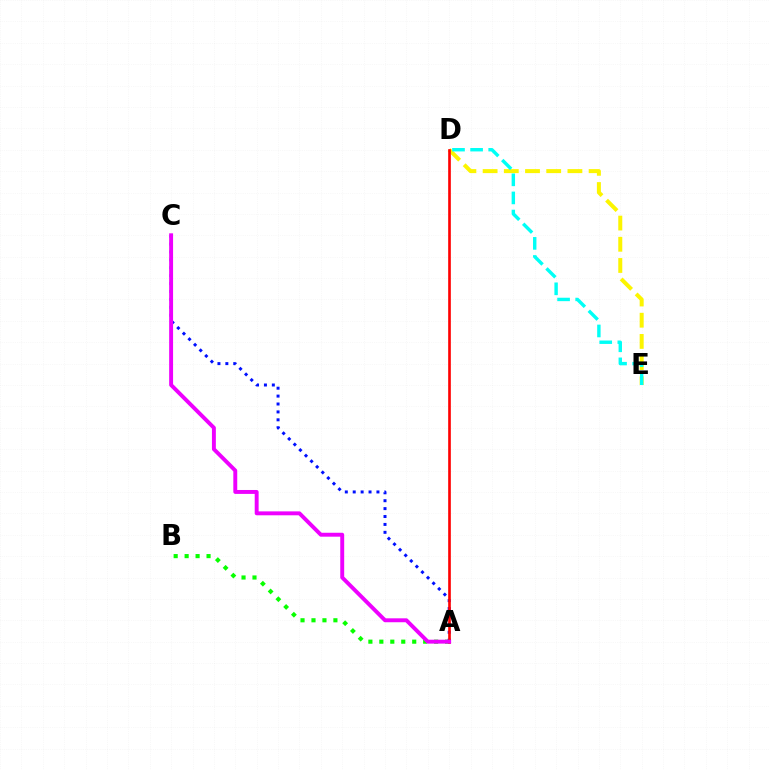{('A', 'B'): [{'color': '#08ff00', 'line_style': 'dotted', 'thickness': 2.98}], ('A', 'C'): [{'color': '#0010ff', 'line_style': 'dotted', 'thickness': 2.15}, {'color': '#ee00ff', 'line_style': 'solid', 'thickness': 2.82}], ('D', 'E'): [{'color': '#fcf500', 'line_style': 'dashed', 'thickness': 2.88}, {'color': '#00fff6', 'line_style': 'dashed', 'thickness': 2.46}], ('A', 'D'): [{'color': '#ff0000', 'line_style': 'solid', 'thickness': 1.9}]}